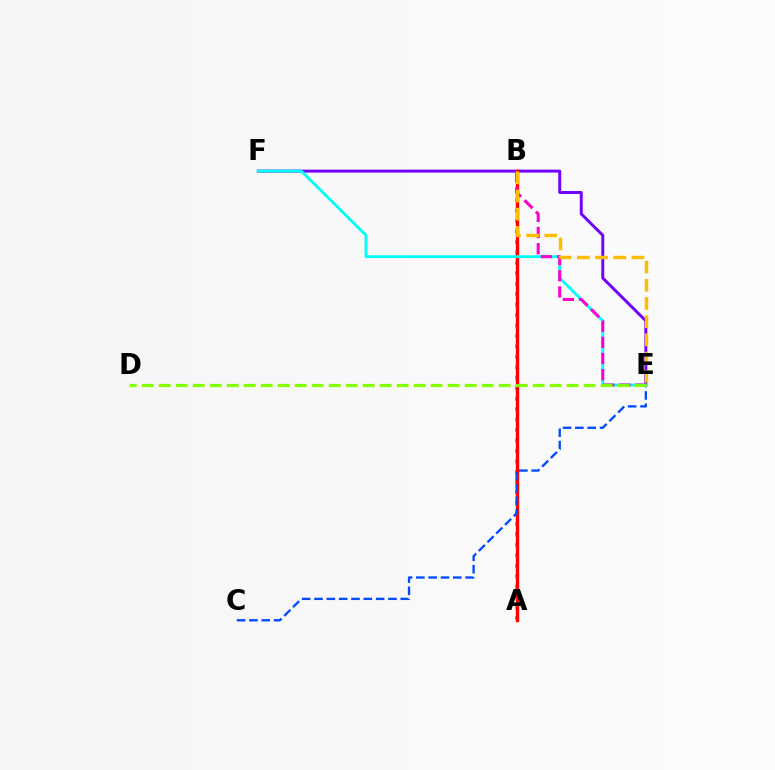{('A', 'B'): [{'color': '#00ff39', 'line_style': 'dotted', 'thickness': 2.84}, {'color': '#ff0000', 'line_style': 'solid', 'thickness': 2.41}], ('E', 'F'): [{'color': '#7200ff', 'line_style': 'solid', 'thickness': 2.12}, {'color': '#00fff6', 'line_style': 'solid', 'thickness': 2.03}], ('C', 'E'): [{'color': '#004bff', 'line_style': 'dashed', 'thickness': 1.67}], ('B', 'E'): [{'color': '#ff00cf', 'line_style': 'dashed', 'thickness': 2.2}, {'color': '#ffbd00', 'line_style': 'dashed', 'thickness': 2.47}], ('D', 'E'): [{'color': '#84ff00', 'line_style': 'dashed', 'thickness': 2.31}]}